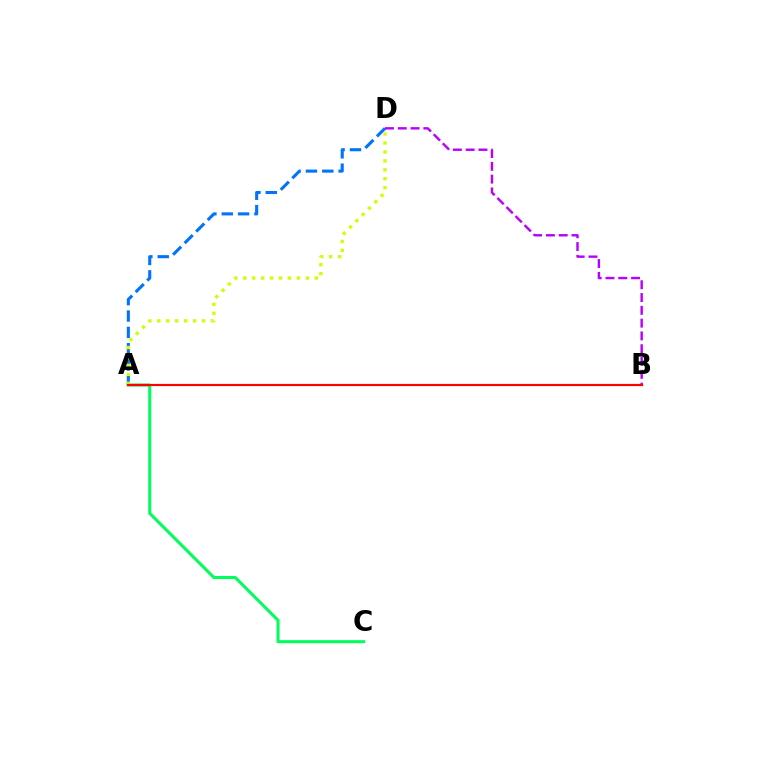{('A', 'D'): [{'color': '#0074ff', 'line_style': 'dashed', 'thickness': 2.22}, {'color': '#d1ff00', 'line_style': 'dotted', 'thickness': 2.43}], ('B', 'D'): [{'color': '#b900ff', 'line_style': 'dashed', 'thickness': 1.74}], ('A', 'C'): [{'color': '#00ff5c', 'line_style': 'solid', 'thickness': 2.18}], ('A', 'B'): [{'color': '#ff0000', 'line_style': 'solid', 'thickness': 1.59}]}